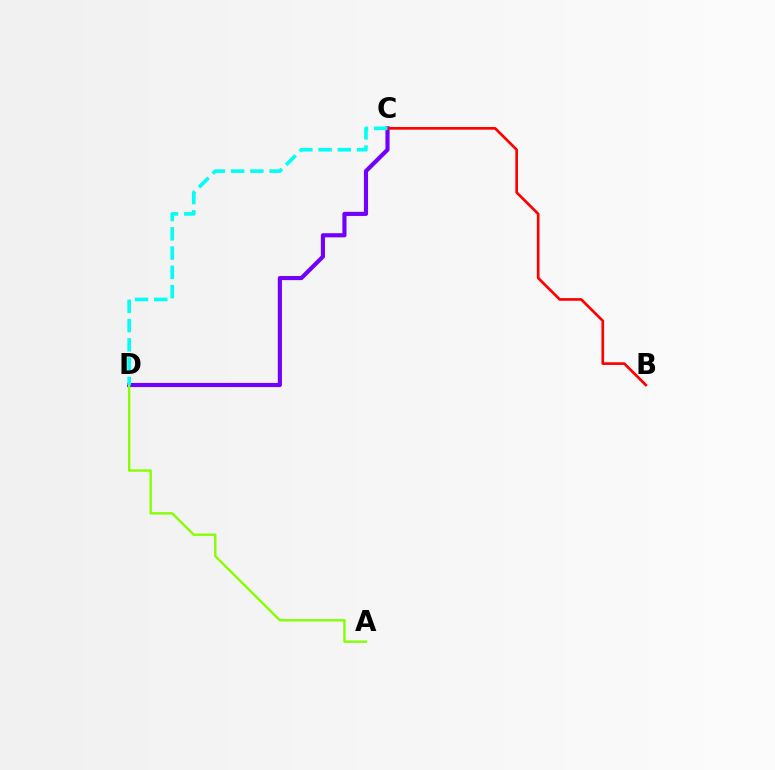{('C', 'D'): [{'color': '#7200ff', 'line_style': 'solid', 'thickness': 2.98}, {'color': '#00fff6', 'line_style': 'dashed', 'thickness': 2.62}], ('A', 'D'): [{'color': '#84ff00', 'line_style': 'solid', 'thickness': 1.7}], ('B', 'C'): [{'color': '#ff0000', 'line_style': 'solid', 'thickness': 1.93}]}